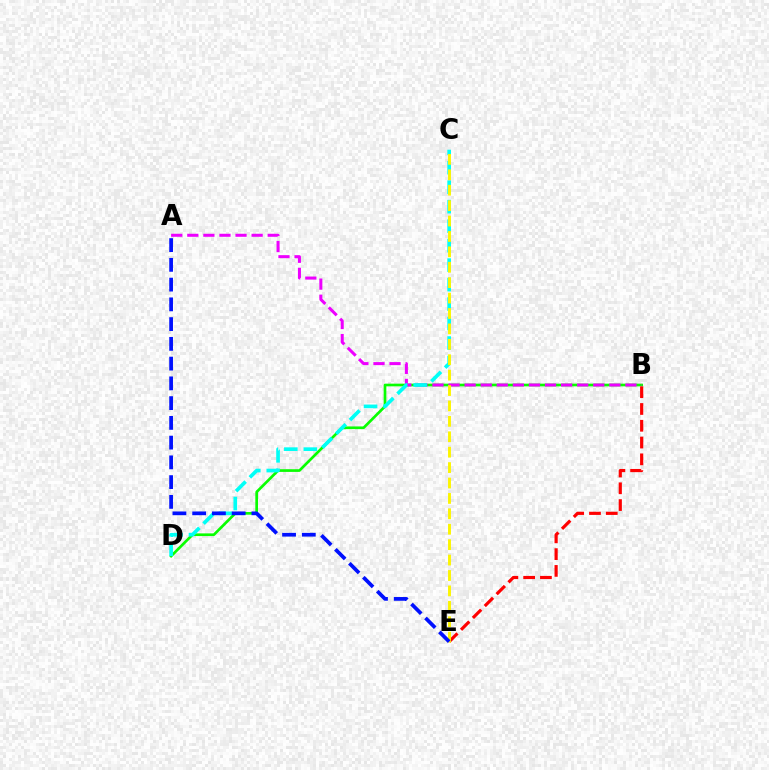{('B', 'D'): [{'color': '#08ff00', 'line_style': 'solid', 'thickness': 1.93}], ('A', 'B'): [{'color': '#ee00ff', 'line_style': 'dashed', 'thickness': 2.18}], ('C', 'D'): [{'color': '#00fff6', 'line_style': 'dashed', 'thickness': 2.65}], ('B', 'E'): [{'color': '#ff0000', 'line_style': 'dashed', 'thickness': 2.28}], ('C', 'E'): [{'color': '#fcf500', 'line_style': 'dashed', 'thickness': 2.09}], ('A', 'E'): [{'color': '#0010ff', 'line_style': 'dashed', 'thickness': 2.68}]}